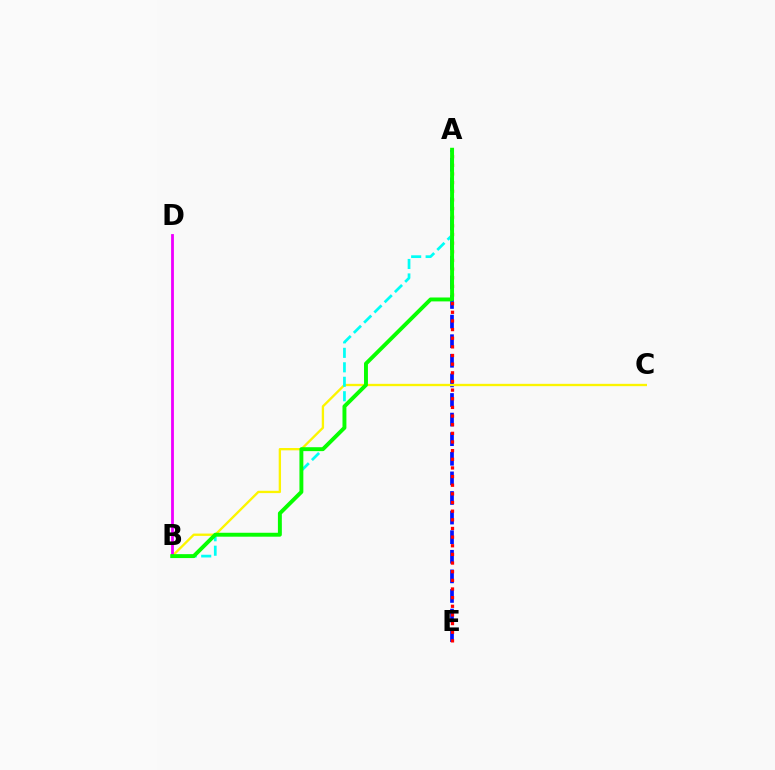{('A', 'E'): [{'color': '#0010ff', 'line_style': 'dashed', 'thickness': 2.66}, {'color': '#ff0000', 'line_style': 'dotted', 'thickness': 2.35}], ('B', 'C'): [{'color': '#fcf500', 'line_style': 'solid', 'thickness': 1.68}], ('A', 'B'): [{'color': '#00fff6', 'line_style': 'dashed', 'thickness': 1.97}, {'color': '#08ff00', 'line_style': 'solid', 'thickness': 2.82}], ('B', 'D'): [{'color': '#ee00ff', 'line_style': 'solid', 'thickness': 2.03}]}